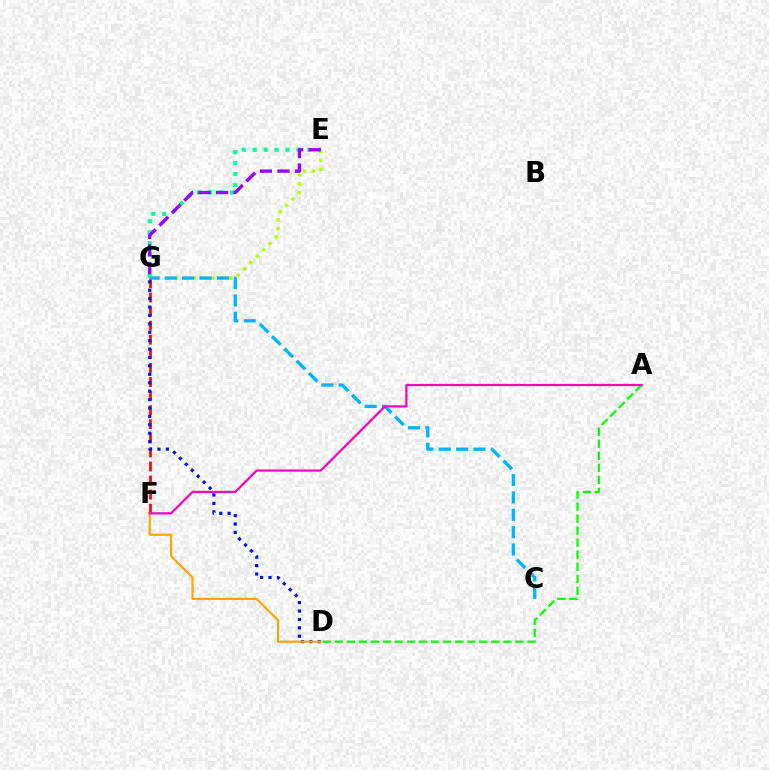{('E', 'G'): [{'color': '#b3ff00', 'line_style': 'dotted', 'thickness': 2.44}, {'color': '#00ff9d', 'line_style': 'dotted', 'thickness': 2.97}, {'color': '#9b00ff', 'line_style': 'dashed', 'thickness': 2.38}], ('A', 'D'): [{'color': '#08ff00', 'line_style': 'dashed', 'thickness': 1.64}], ('F', 'G'): [{'color': '#ff0000', 'line_style': 'dashed', 'thickness': 1.91}], ('D', 'G'): [{'color': '#0010ff', 'line_style': 'dotted', 'thickness': 2.28}], ('D', 'F'): [{'color': '#ffa500', 'line_style': 'solid', 'thickness': 1.58}], ('C', 'G'): [{'color': '#00b5ff', 'line_style': 'dashed', 'thickness': 2.36}], ('A', 'F'): [{'color': '#ff00bd', 'line_style': 'solid', 'thickness': 1.6}]}